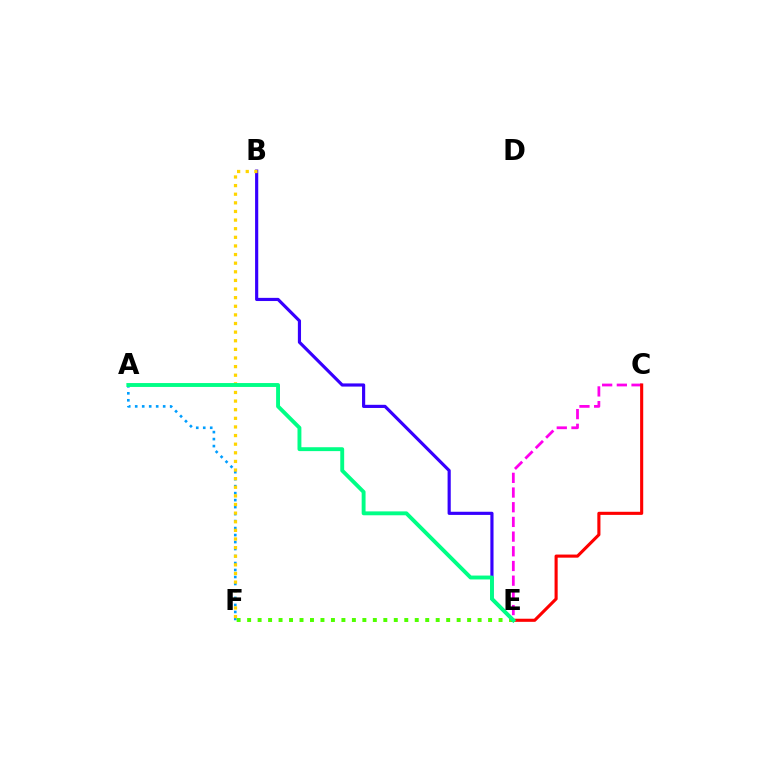{('C', 'E'): [{'color': '#ff00ed', 'line_style': 'dashed', 'thickness': 2.0}, {'color': '#ff0000', 'line_style': 'solid', 'thickness': 2.23}], ('A', 'F'): [{'color': '#009eff', 'line_style': 'dotted', 'thickness': 1.9}], ('E', 'F'): [{'color': '#4fff00', 'line_style': 'dotted', 'thickness': 2.85}], ('B', 'E'): [{'color': '#3700ff', 'line_style': 'solid', 'thickness': 2.28}], ('B', 'F'): [{'color': '#ffd500', 'line_style': 'dotted', 'thickness': 2.34}], ('A', 'E'): [{'color': '#00ff86', 'line_style': 'solid', 'thickness': 2.8}]}